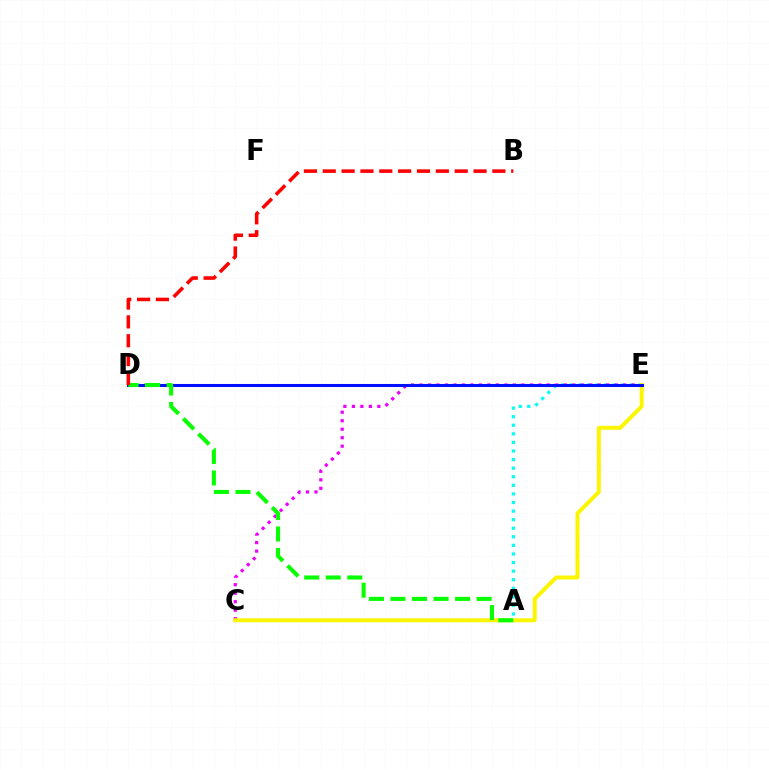{('A', 'E'): [{'color': '#00fff6', 'line_style': 'dotted', 'thickness': 2.33}], ('C', 'E'): [{'color': '#ee00ff', 'line_style': 'dotted', 'thickness': 2.31}, {'color': '#fcf500', 'line_style': 'solid', 'thickness': 2.85}], ('D', 'E'): [{'color': '#0010ff', 'line_style': 'solid', 'thickness': 2.19}], ('A', 'D'): [{'color': '#08ff00', 'line_style': 'dashed', 'thickness': 2.93}], ('B', 'D'): [{'color': '#ff0000', 'line_style': 'dashed', 'thickness': 2.56}]}